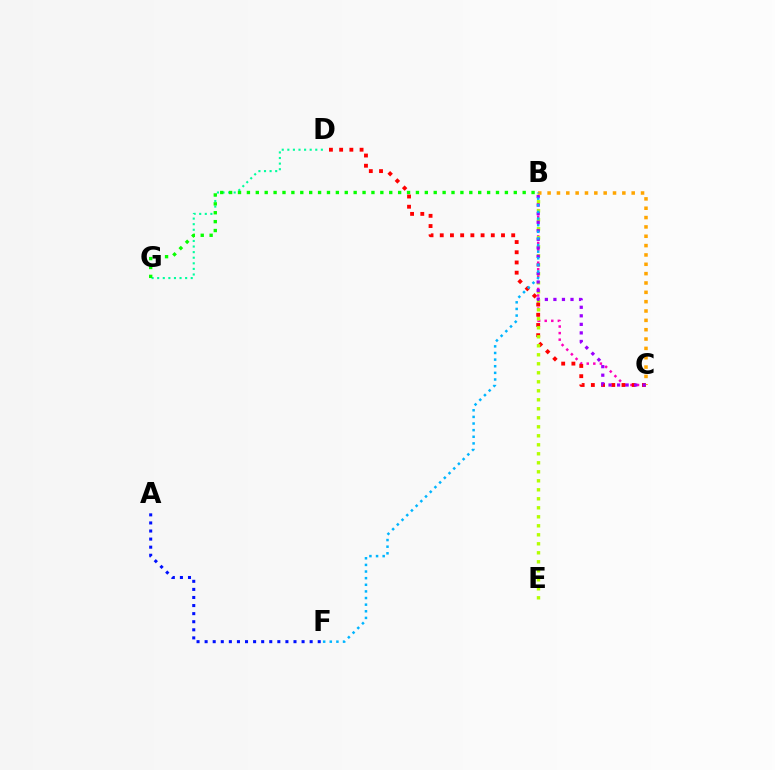{('D', 'G'): [{'color': '#00ff9d', 'line_style': 'dotted', 'thickness': 1.52}], ('B', 'G'): [{'color': '#08ff00', 'line_style': 'dotted', 'thickness': 2.42}], ('B', 'C'): [{'color': '#ff00bd', 'line_style': 'dotted', 'thickness': 1.78}, {'color': '#ffa500', 'line_style': 'dotted', 'thickness': 2.54}, {'color': '#9b00ff', 'line_style': 'dotted', 'thickness': 2.32}], ('C', 'D'): [{'color': '#ff0000', 'line_style': 'dotted', 'thickness': 2.77}], ('B', 'E'): [{'color': '#b3ff00', 'line_style': 'dotted', 'thickness': 2.45}], ('B', 'F'): [{'color': '#00b5ff', 'line_style': 'dotted', 'thickness': 1.8}], ('A', 'F'): [{'color': '#0010ff', 'line_style': 'dotted', 'thickness': 2.2}]}